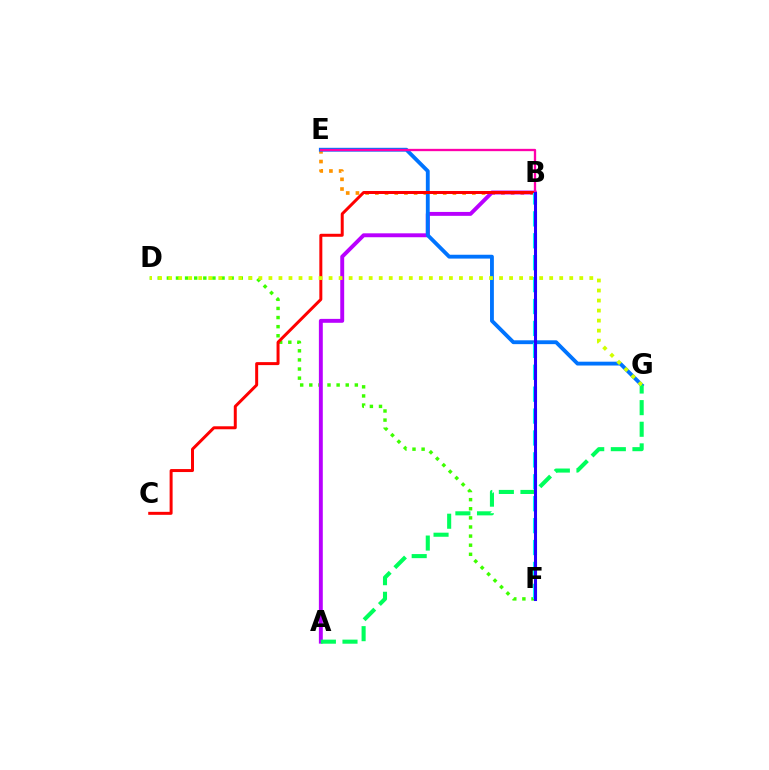{('D', 'F'): [{'color': '#3dff00', 'line_style': 'dotted', 'thickness': 2.47}], ('B', 'E'): [{'color': '#ff9400', 'line_style': 'dotted', 'thickness': 2.64}, {'color': '#ff00ac', 'line_style': 'solid', 'thickness': 1.67}], ('A', 'B'): [{'color': '#b900ff', 'line_style': 'solid', 'thickness': 2.82}], ('E', 'G'): [{'color': '#0074ff', 'line_style': 'solid', 'thickness': 2.77}], ('B', 'C'): [{'color': '#ff0000', 'line_style': 'solid', 'thickness': 2.15}], ('A', 'G'): [{'color': '#00ff5c', 'line_style': 'dashed', 'thickness': 2.94}], ('B', 'F'): [{'color': '#00fff6', 'line_style': 'dashed', 'thickness': 2.98}, {'color': '#2500ff', 'line_style': 'solid', 'thickness': 2.19}], ('D', 'G'): [{'color': '#d1ff00', 'line_style': 'dotted', 'thickness': 2.72}]}